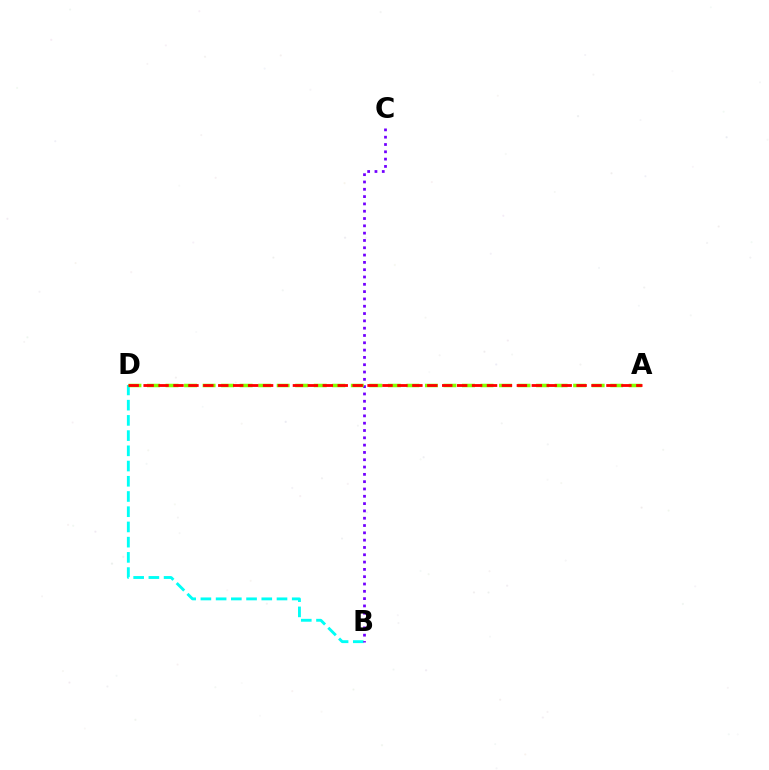{('B', 'D'): [{'color': '#00fff6', 'line_style': 'dashed', 'thickness': 2.07}], ('B', 'C'): [{'color': '#7200ff', 'line_style': 'dotted', 'thickness': 1.99}], ('A', 'D'): [{'color': '#84ff00', 'line_style': 'dashed', 'thickness': 2.52}, {'color': '#ff0000', 'line_style': 'dashed', 'thickness': 2.03}]}